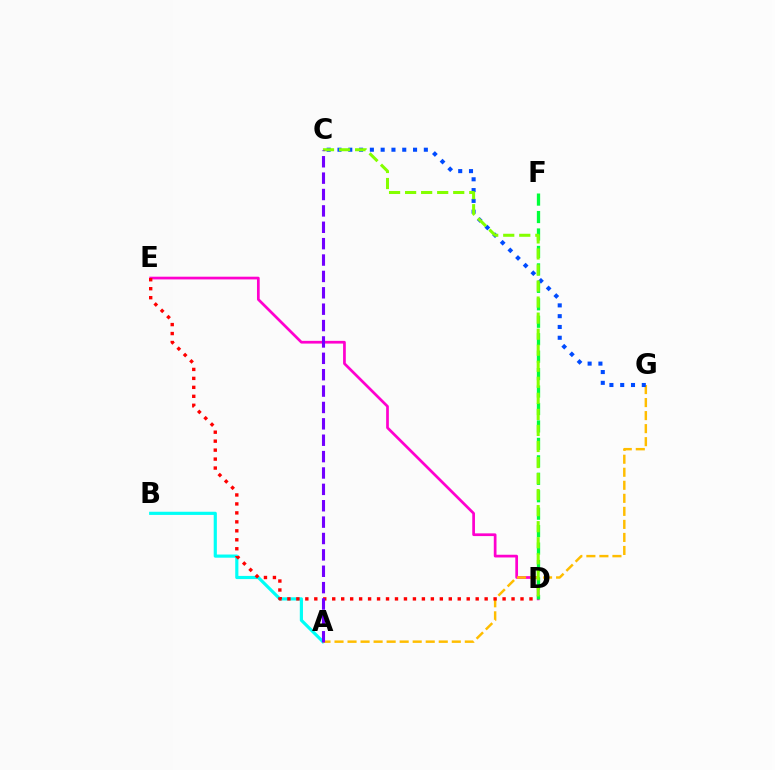{('A', 'B'): [{'color': '#00fff6', 'line_style': 'solid', 'thickness': 2.28}], ('D', 'E'): [{'color': '#ff00cf', 'line_style': 'solid', 'thickness': 1.96}, {'color': '#ff0000', 'line_style': 'dotted', 'thickness': 2.44}], ('A', 'G'): [{'color': '#ffbd00', 'line_style': 'dashed', 'thickness': 1.77}], ('D', 'F'): [{'color': '#00ff39', 'line_style': 'dashed', 'thickness': 2.37}], ('C', 'G'): [{'color': '#004bff', 'line_style': 'dotted', 'thickness': 2.93}], ('C', 'D'): [{'color': '#84ff00', 'line_style': 'dashed', 'thickness': 2.18}], ('A', 'C'): [{'color': '#7200ff', 'line_style': 'dashed', 'thickness': 2.23}]}